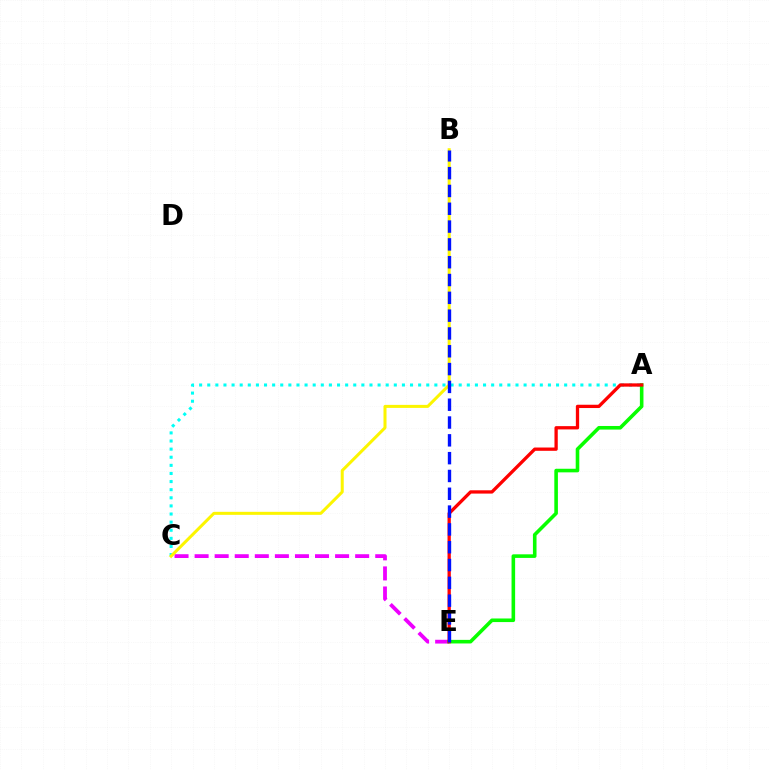{('C', 'E'): [{'color': '#ee00ff', 'line_style': 'dashed', 'thickness': 2.73}], ('A', 'C'): [{'color': '#00fff6', 'line_style': 'dotted', 'thickness': 2.2}], ('B', 'C'): [{'color': '#fcf500', 'line_style': 'solid', 'thickness': 2.17}], ('A', 'E'): [{'color': '#08ff00', 'line_style': 'solid', 'thickness': 2.59}, {'color': '#ff0000', 'line_style': 'solid', 'thickness': 2.37}], ('B', 'E'): [{'color': '#0010ff', 'line_style': 'dashed', 'thickness': 2.42}]}